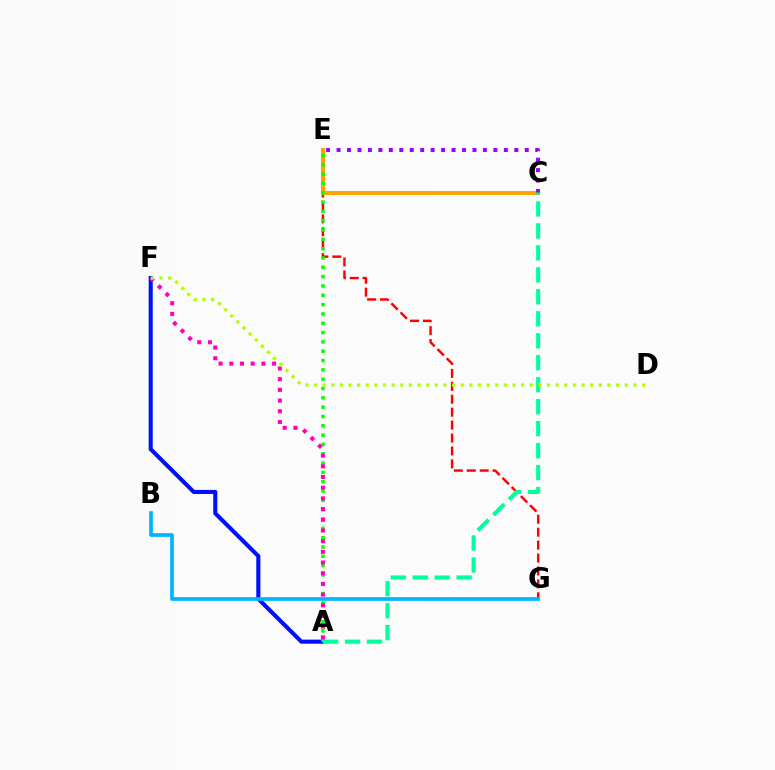{('E', 'G'): [{'color': '#ff0000', 'line_style': 'dashed', 'thickness': 1.76}], ('C', 'E'): [{'color': '#ffa500', 'line_style': 'solid', 'thickness': 2.95}, {'color': '#9b00ff', 'line_style': 'dotted', 'thickness': 2.84}], ('A', 'F'): [{'color': '#0010ff', 'line_style': 'solid', 'thickness': 2.95}, {'color': '#ff00bd', 'line_style': 'dotted', 'thickness': 2.9}], ('A', 'E'): [{'color': '#08ff00', 'line_style': 'dotted', 'thickness': 2.53}], ('A', 'C'): [{'color': '#00ff9d', 'line_style': 'dashed', 'thickness': 2.98}], ('B', 'G'): [{'color': '#00b5ff', 'line_style': 'solid', 'thickness': 2.67}], ('D', 'F'): [{'color': '#b3ff00', 'line_style': 'dotted', 'thickness': 2.35}]}